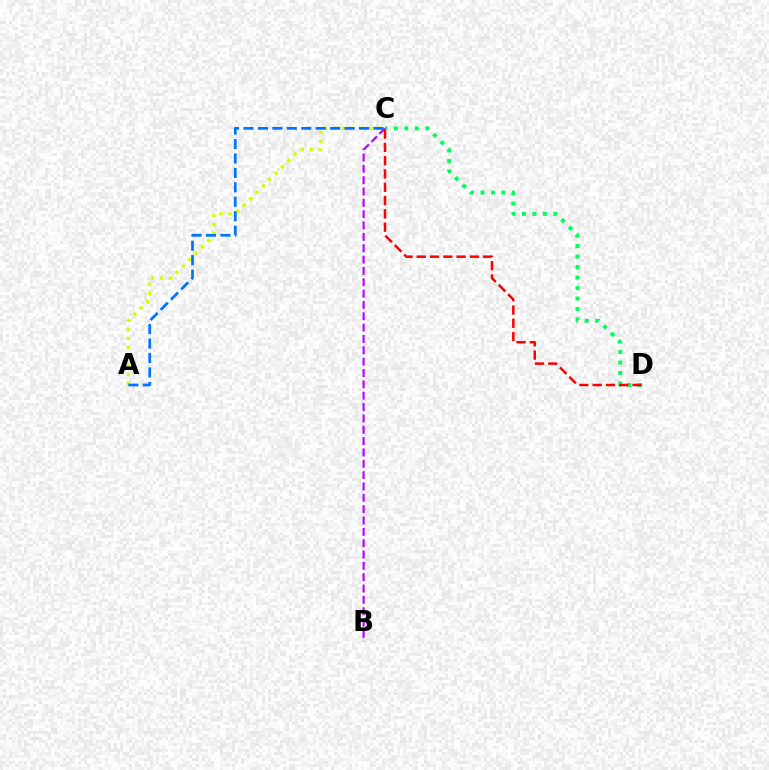{('A', 'C'): [{'color': '#d1ff00', 'line_style': 'dotted', 'thickness': 2.44}, {'color': '#0074ff', 'line_style': 'dashed', 'thickness': 1.96}], ('C', 'D'): [{'color': '#00ff5c', 'line_style': 'dotted', 'thickness': 2.85}, {'color': '#ff0000', 'line_style': 'dashed', 'thickness': 1.81}], ('B', 'C'): [{'color': '#b900ff', 'line_style': 'dashed', 'thickness': 1.54}]}